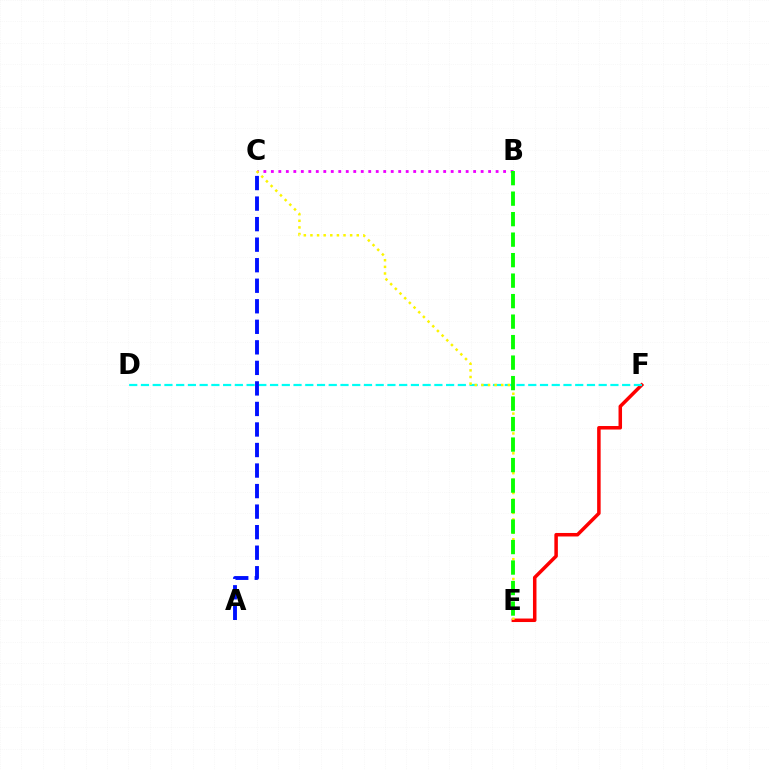{('E', 'F'): [{'color': '#ff0000', 'line_style': 'solid', 'thickness': 2.53}], ('D', 'F'): [{'color': '#00fff6', 'line_style': 'dashed', 'thickness': 1.59}], ('B', 'C'): [{'color': '#ee00ff', 'line_style': 'dotted', 'thickness': 2.04}], ('C', 'E'): [{'color': '#fcf500', 'line_style': 'dotted', 'thickness': 1.8}], ('B', 'E'): [{'color': '#08ff00', 'line_style': 'dashed', 'thickness': 2.78}], ('A', 'C'): [{'color': '#0010ff', 'line_style': 'dashed', 'thickness': 2.79}]}